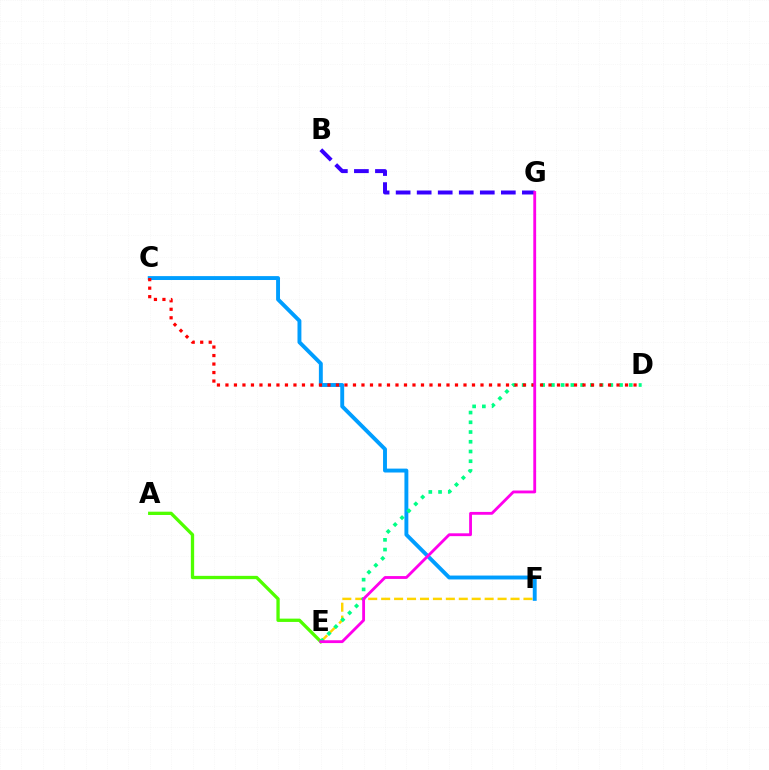{('E', 'F'): [{'color': '#ffd500', 'line_style': 'dashed', 'thickness': 1.76}], ('C', 'F'): [{'color': '#009eff', 'line_style': 'solid', 'thickness': 2.81}], ('A', 'E'): [{'color': '#4fff00', 'line_style': 'solid', 'thickness': 2.38}], ('B', 'G'): [{'color': '#3700ff', 'line_style': 'dashed', 'thickness': 2.86}], ('D', 'E'): [{'color': '#00ff86', 'line_style': 'dotted', 'thickness': 2.65}], ('C', 'D'): [{'color': '#ff0000', 'line_style': 'dotted', 'thickness': 2.31}], ('E', 'G'): [{'color': '#ff00ed', 'line_style': 'solid', 'thickness': 2.04}]}